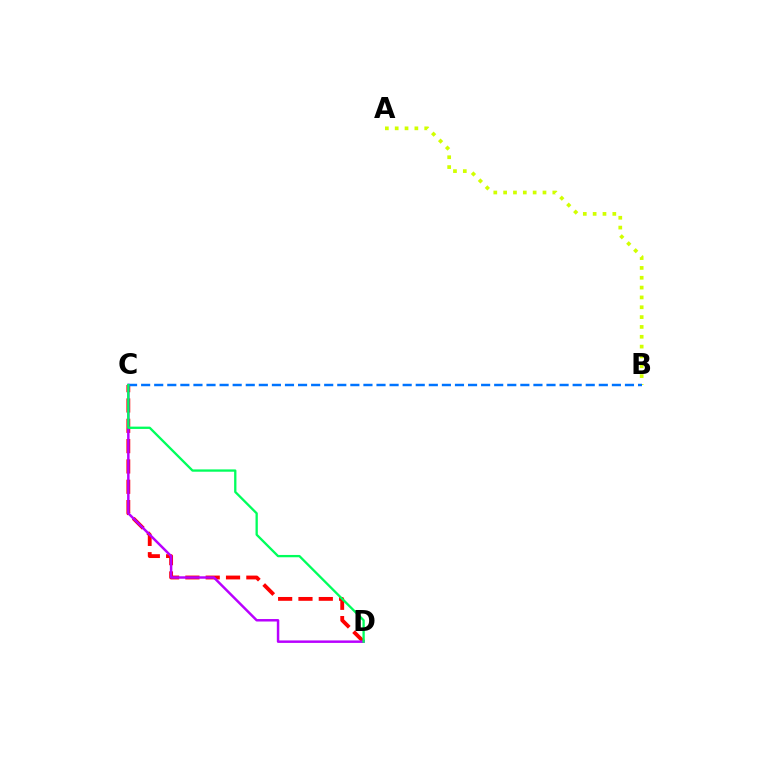{('C', 'D'): [{'color': '#ff0000', 'line_style': 'dashed', 'thickness': 2.76}, {'color': '#b900ff', 'line_style': 'solid', 'thickness': 1.78}, {'color': '#00ff5c', 'line_style': 'solid', 'thickness': 1.66}], ('A', 'B'): [{'color': '#d1ff00', 'line_style': 'dotted', 'thickness': 2.67}], ('B', 'C'): [{'color': '#0074ff', 'line_style': 'dashed', 'thickness': 1.78}]}